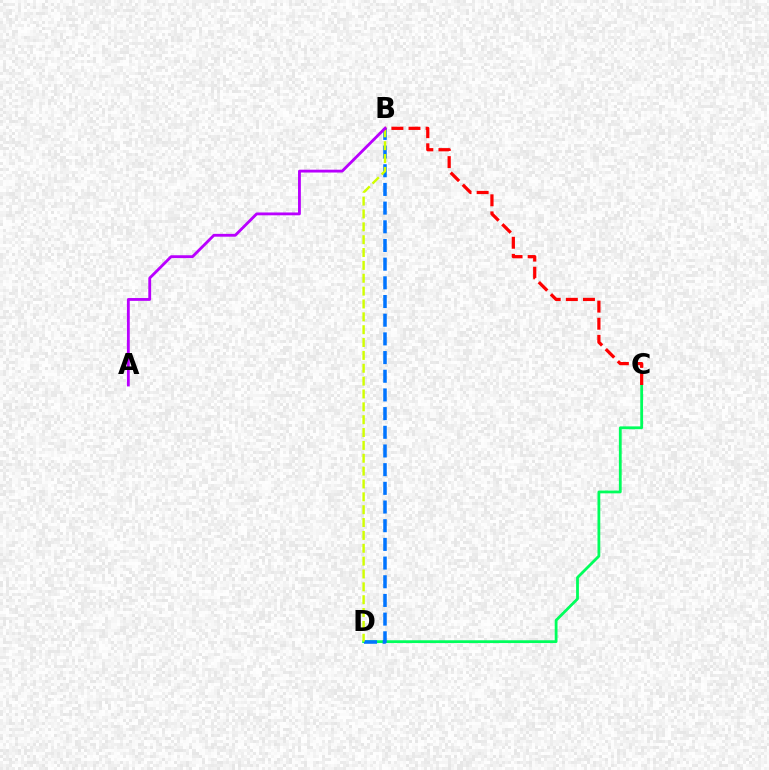{('C', 'D'): [{'color': '#00ff5c', 'line_style': 'solid', 'thickness': 2.01}], ('B', 'D'): [{'color': '#0074ff', 'line_style': 'dashed', 'thickness': 2.54}, {'color': '#d1ff00', 'line_style': 'dashed', 'thickness': 1.75}], ('B', 'C'): [{'color': '#ff0000', 'line_style': 'dashed', 'thickness': 2.32}], ('A', 'B'): [{'color': '#b900ff', 'line_style': 'solid', 'thickness': 2.04}]}